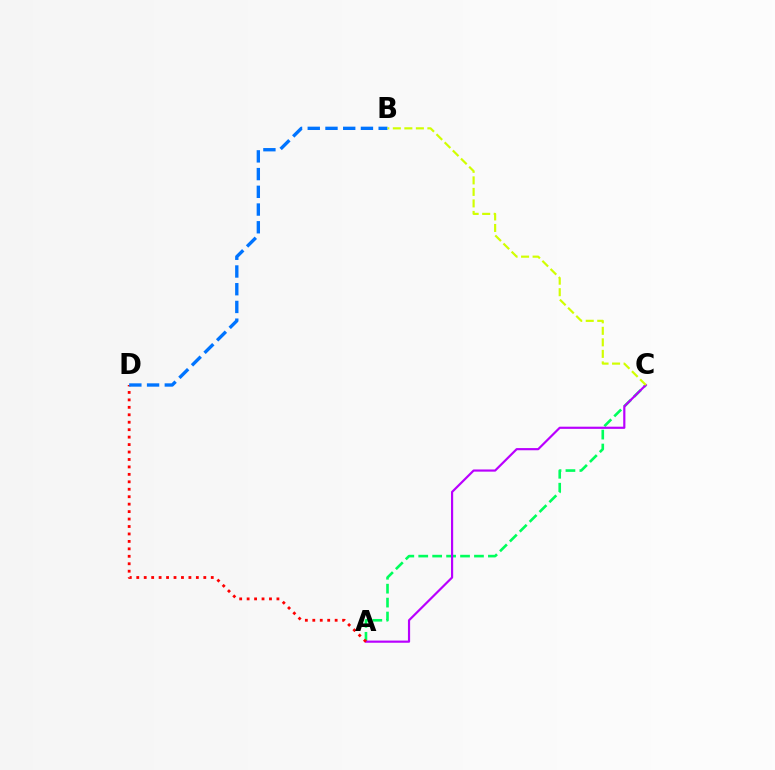{('A', 'C'): [{'color': '#00ff5c', 'line_style': 'dashed', 'thickness': 1.89}, {'color': '#b900ff', 'line_style': 'solid', 'thickness': 1.57}], ('A', 'D'): [{'color': '#ff0000', 'line_style': 'dotted', 'thickness': 2.02}], ('B', 'D'): [{'color': '#0074ff', 'line_style': 'dashed', 'thickness': 2.41}], ('B', 'C'): [{'color': '#d1ff00', 'line_style': 'dashed', 'thickness': 1.56}]}